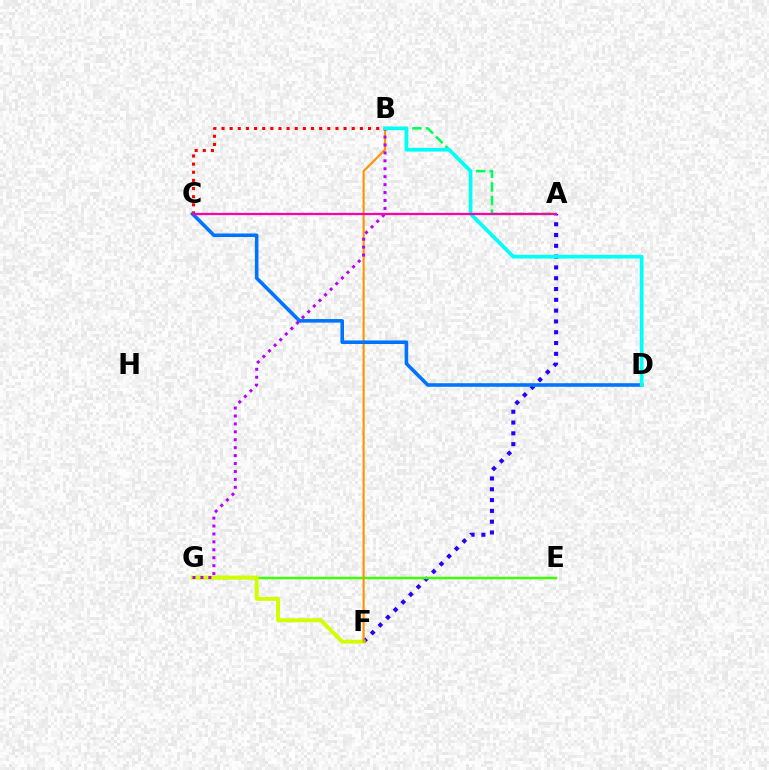{('A', 'F'): [{'color': '#2500ff', 'line_style': 'dotted', 'thickness': 2.93}], ('A', 'B'): [{'color': '#00ff5c', 'line_style': 'dashed', 'thickness': 1.84}], ('B', 'C'): [{'color': '#ff0000', 'line_style': 'dotted', 'thickness': 2.21}], ('E', 'G'): [{'color': '#3dff00', 'line_style': 'solid', 'thickness': 1.76}], ('F', 'G'): [{'color': '#d1ff00', 'line_style': 'solid', 'thickness': 2.81}], ('B', 'F'): [{'color': '#ff9400', 'line_style': 'solid', 'thickness': 1.54}], ('C', 'D'): [{'color': '#0074ff', 'line_style': 'solid', 'thickness': 2.57}], ('B', 'G'): [{'color': '#b900ff', 'line_style': 'dotted', 'thickness': 2.15}], ('B', 'D'): [{'color': '#00fff6', 'line_style': 'solid', 'thickness': 2.67}], ('A', 'C'): [{'color': '#ff00ac', 'line_style': 'solid', 'thickness': 1.63}]}